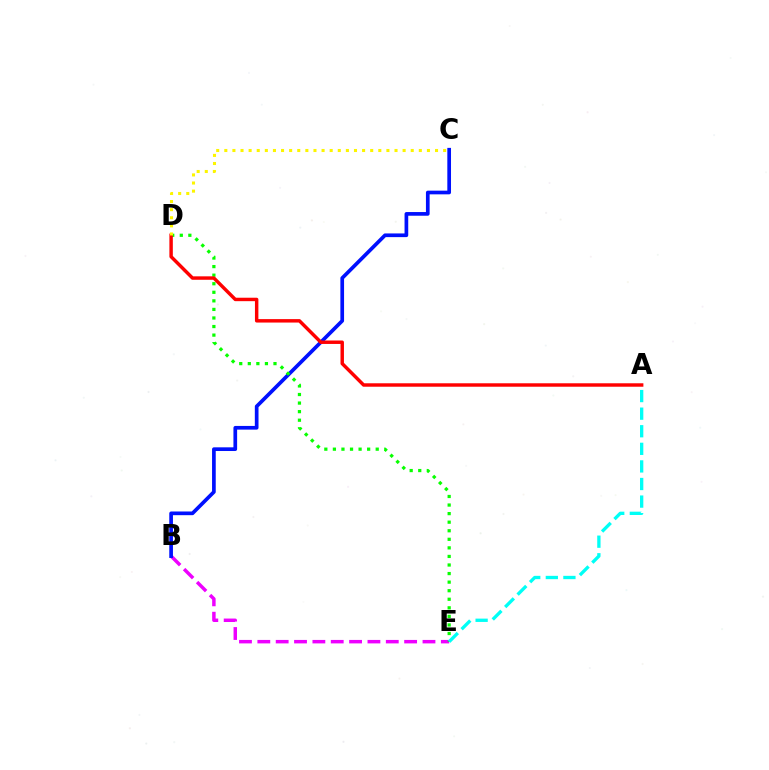{('B', 'E'): [{'color': '#ee00ff', 'line_style': 'dashed', 'thickness': 2.49}], ('B', 'C'): [{'color': '#0010ff', 'line_style': 'solid', 'thickness': 2.66}], ('D', 'E'): [{'color': '#08ff00', 'line_style': 'dotted', 'thickness': 2.33}], ('A', 'E'): [{'color': '#00fff6', 'line_style': 'dashed', 'thickness': 2.39}], ('A', 'D'): [{'color': '#ff0000', 'line_style': 'solid', 'thickness': 2.48}], ('C', 'D'): [{'color': '#fcf500', 'line_style': 'dotted', 'thickness': 2.2}]}